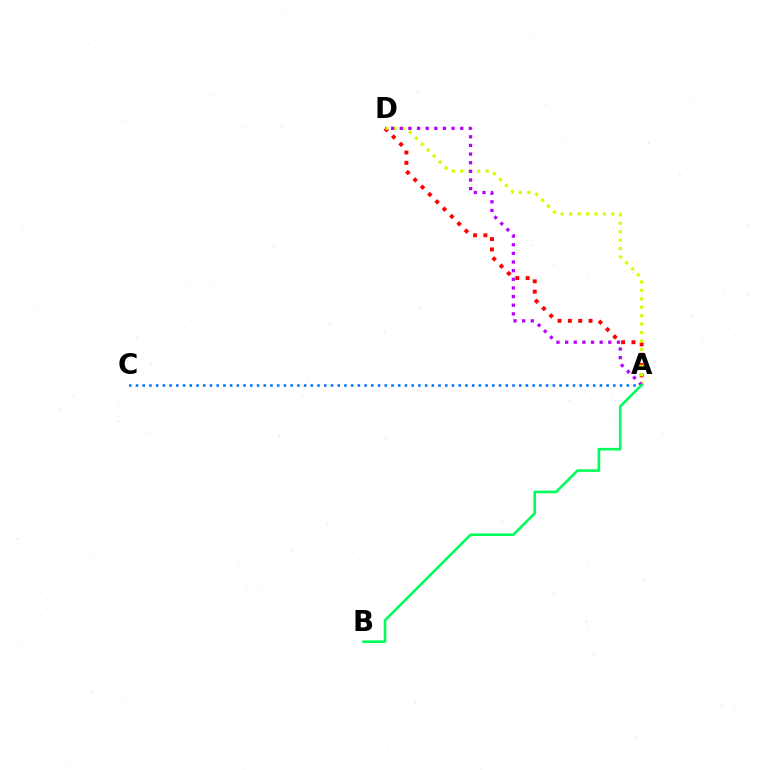{('A', 'D'): [{'color': '#ff0000', 'line_style': 'dotted', 'thickness': 2.81}, {'color': '#d1ff00', 'line_style': 'dotted', 'thickness': 2.29}, {'color': '#b900ff', 'line_style': 'dotted', 'thickness': 2.35}], ('A', 'C'): [{'color': '#0074ff', 'line_style': 'dotted', 'thickness': 1.83}], ('A', 'B'): [{'color': '#00ff5c', 'line_style': 'solid', 'thickness': 1.89}]}